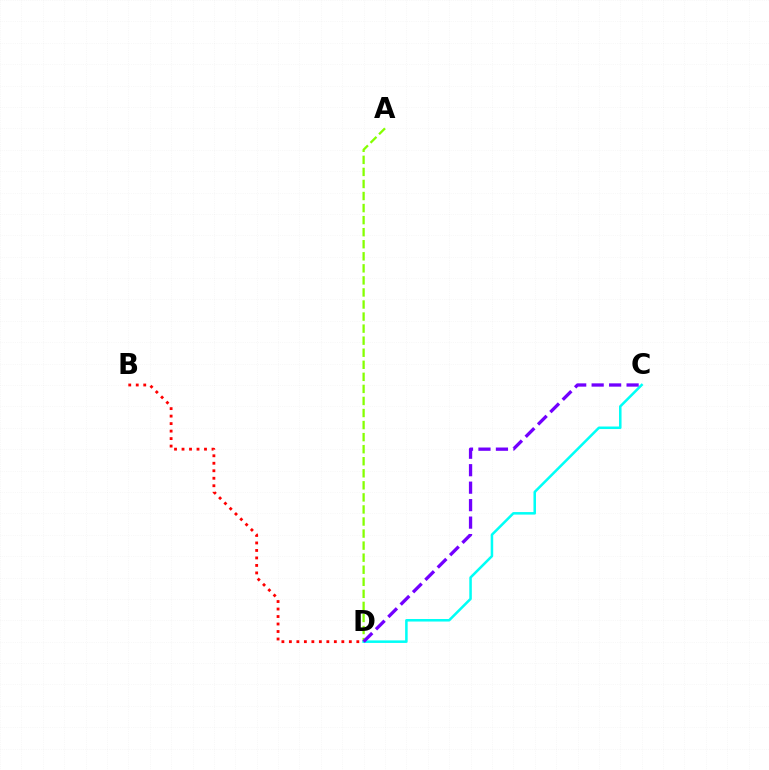{('A', 'D'): [{'color': '#84ff00', 'line_style': 'dashed', 'thickness': 1.64}], ('C', 'D'): [{'color': '#00fff6', 'line_style': 'solid', 'thickness': 1.82}, {'color': '#7200ff', 'line_style': 'dashed', 'thickness': 2.37}], ('B', 'D'): [{'color': '#ff0000', 'line_style': 'dotted', 'thickness': 2.04}]}